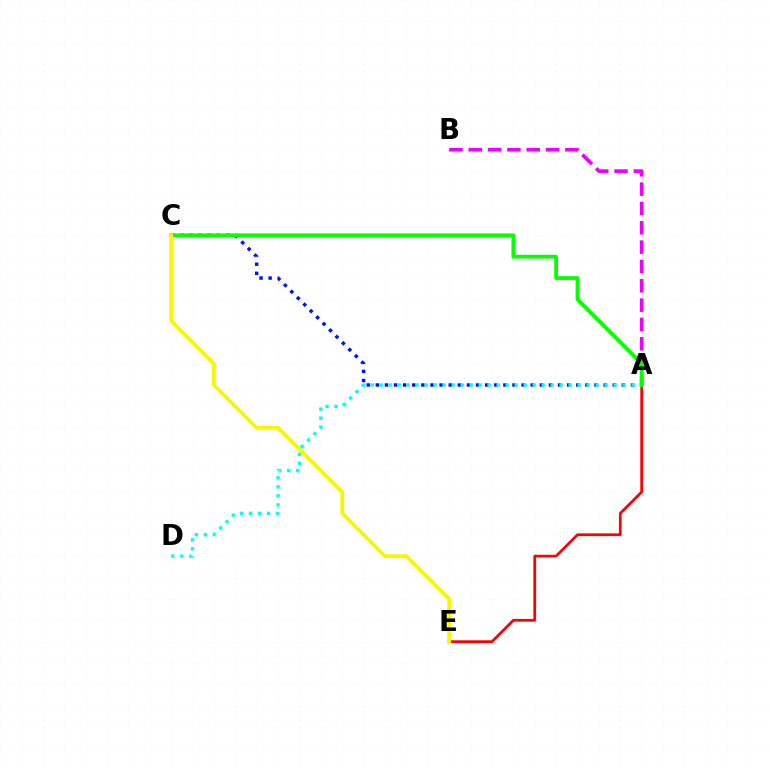{('A', 'C'): [{'color': '#0010ff', 'line_style': 'dotted', 'thickness': 2.48}, {'color': '#08ff00', 'line_style': 'solid', 'thickness': 2.73}], ('A', 'B'): [{'color': '#ee00ff', 'line_style': 'dashed', 'thickness': 2.63}], ('A', 'E'): [{'color': '#ff0000', 'line_style': 'solid', 'thickness': 1.97}], ('A', 'D'): [{'color': '#00fff6', 'line_style': 'dotted', 'thickness': 2.44}], ('C', 'E'): [{'color': '#fcf500', 'line_style': 'solid', 'thickness': 2.71}]}